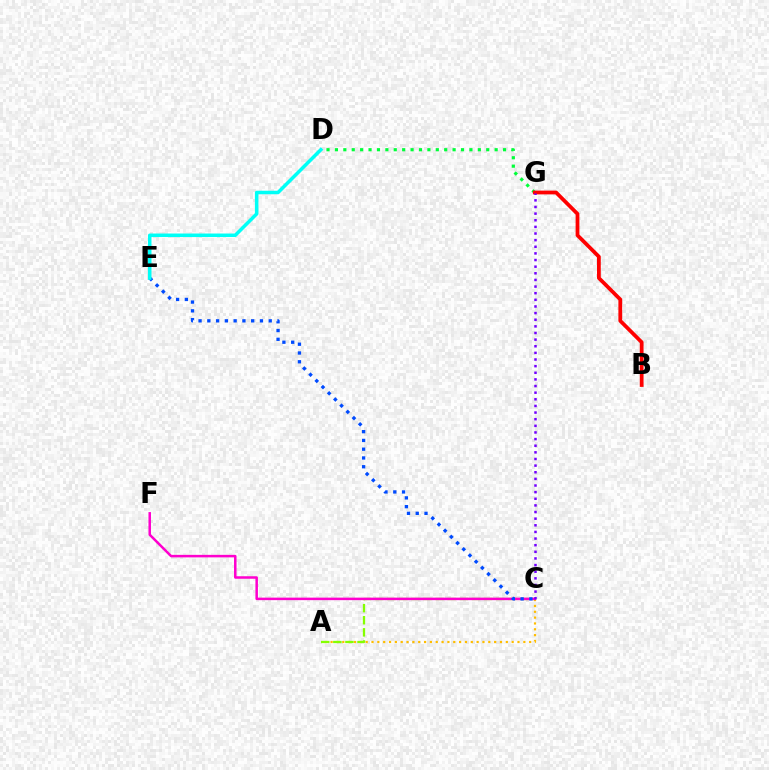{('D', 'G'): [{'color': '#00ff39', 'line_style': 'dotted', 'thickness': 2.28}], ('A', 'C'): [{'color': '#ffbd00', 'line_style': 'dotted', 'thickness': 1.59}, {'color': '#84ff00', 'line_style': 'dashed', 'thickness': 1.64}], ('B', 'G'): [{'color': '#ff0000', 'line_style': 'solid', 'thickness': 2.71}], ('C', 'F'): [{'color': '#ff00cf', 'line_style': 'solid', 'thickness': 1.81}], ('C', 'E'): [{'color': '#004bff', 'line_style': 'dotted', 'thickness': 2.38}], ('D', 'E'): [{'color': '#00fff6', 'line_style': 'solid', 'thickness': 2.53}], ('C', 'G'): [{'color': '#7200ff', 'line_style': 'dotted', 'thickness': 1.8}]}